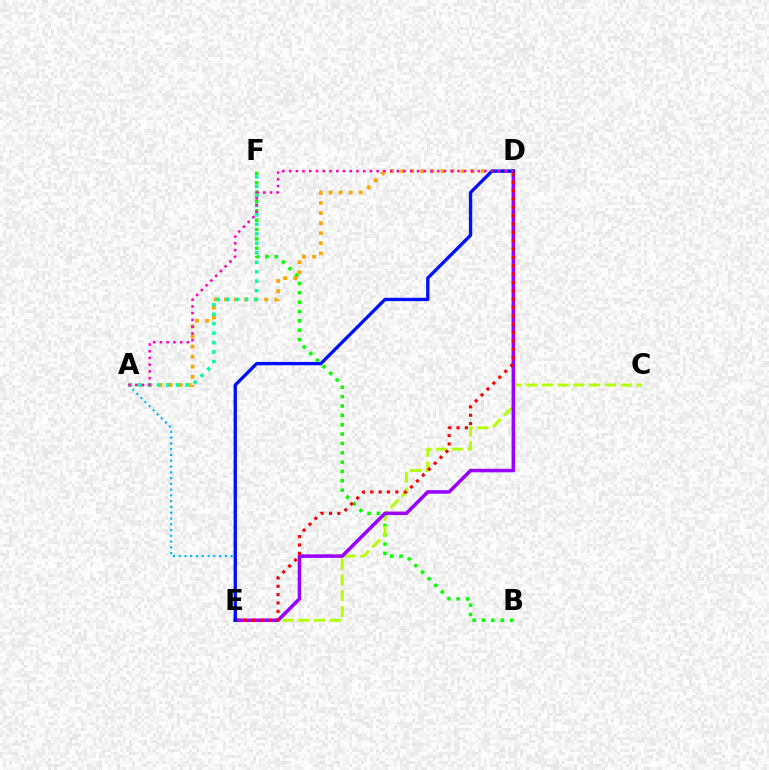{('A', 'E'): [{'color': '#00b5ff', 'line_style': 'dotted', 'thickness': 1.57}], ('B', 'F'): [{'color': '#08ff00', 'line_style': 'dotted', 'thickness': 2.54}], ('C', 'E'): [{'color': '#b3ff00', 'line_style': 'dashed', 'thickness': 2.14}], ('D', 'E'): [{'color': '#9b00ff', 'line_style': 'solid', 'thickness': 2.54}, {'color': '#ff0000', 'line_style': 'dotted', 'thickness': 2.27}, {'color': '#0010ff', 'line_style': 'solid', 'thickness': 2.39}], ('A', 'D'): [{'color': '#ffa500', 'line_style': 'dotted', 'thickness': 2.74}, {'color': '#ff00bd', 'line_style': 'dotted', 'thickness': 1.83}], ('A', 'F'): [{'color': '#00ff9d', 'line_style': 'dotted', 'thickness': 2.57}]}